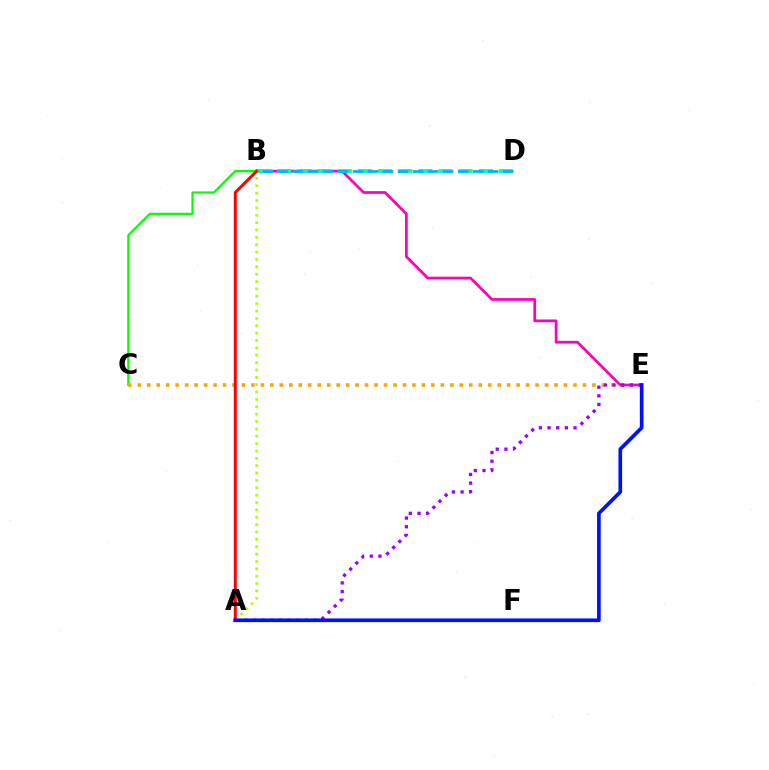{('B', 'C'): [{'color': '#08ff00', 'line_style': 'solid', 'thickness': 1.62}], ('C', 'E'): [{'color': '#ffa500', 'line_style': 'dotted', 'thickness': 2.57}], ('B', 'E'): [{'color': '#ff00bd', 'line_style': 'solid', 'thickness': 1.97}], ('B', 'D'): [{'color': '#00ff9d', 'line_style': 'dashed', 'thickness': 2.74}, {'color': '#00b5ff', 'line_style': 'dashed', 'thickness': 2.04}], ('A', 'E'): [{'color': '#9b00ff', 'line_style': 'dotted', 'thickness': 2.35}, {'color': '#0010ff', 'line_style': 'solid', 'thickness': 2.64}], ('A', 'B'): [{'color': '#b3ff00', 'line_style': 'dotted', 'thickness': 2.0}, {'color': '#ff0000', 'line_style': 'solid', 'thickness': 2.15}]}